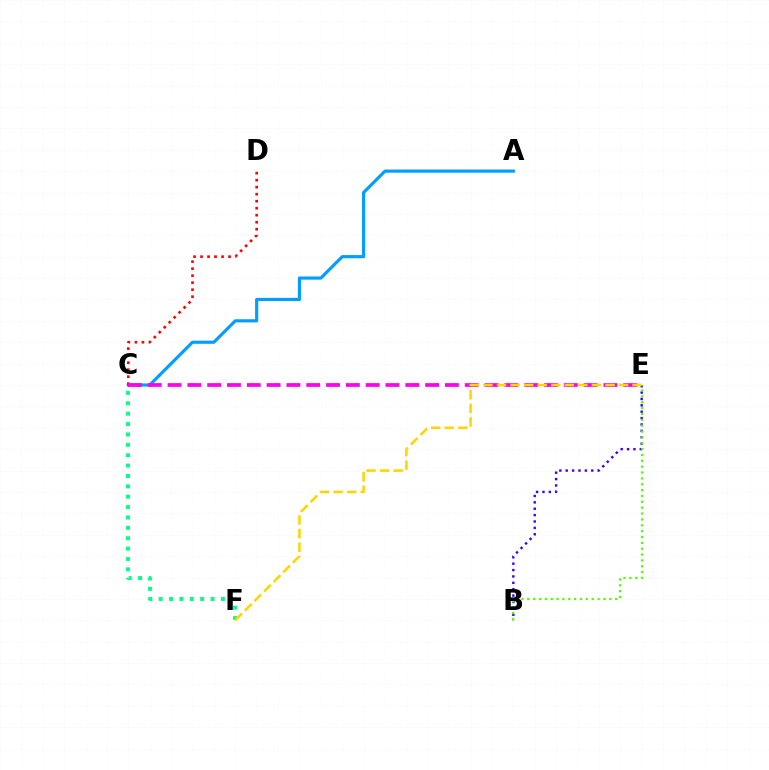{('A', 'C'): [{'color': '#009eff', 'line_style': 'solid', 'thickness': 2.27}], ('C', 'D'): [{'color': '#ff0000', 'line_style': 'dotted', 'thickness': 1.9}], ('C', 'F'): [{'color': '#00ff86', 'line_style': 'dotted', 'thickness': 2.82}], ('B', 'E'): [{'color': '#3700ff', 'line_style': 'dotted', 'thickness': 1.73}, {'color': '#4fff00', 'line_style': 'dotted', 'thickness': 1.59}], ('C', 'E'): [{'color': '#ff00ed', 'line_style': 'dashed', 'thickness': 2.69}], ('E', 'F'): [{'color': '#ffd500', 'line_style': 'dashed', 'thickness': 1.84}]}